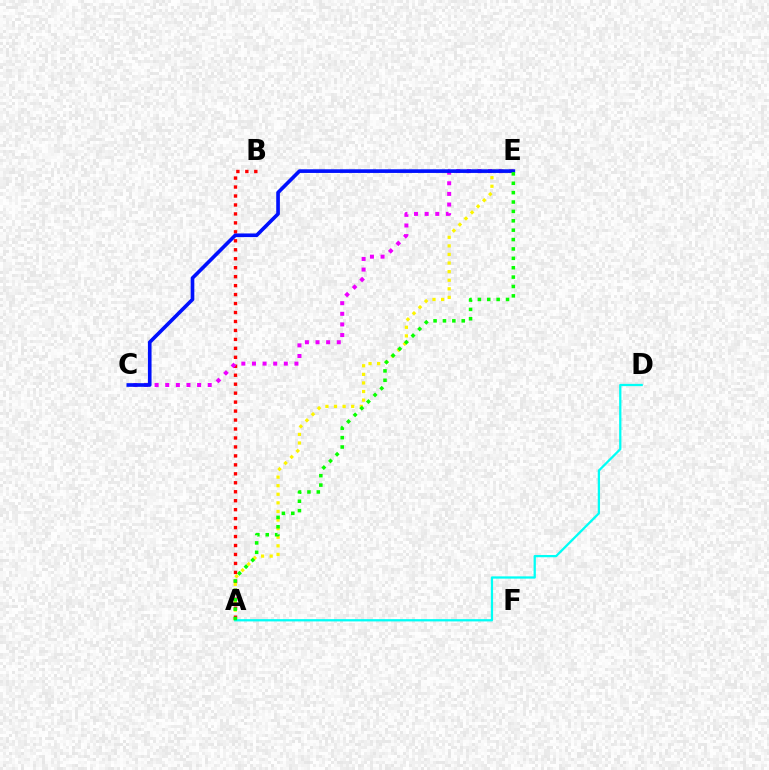{('A', 'B'): [{'color': '#ff0000', 'line_style': 'dotted', 'thickness': 2.43}], ('C', 'E'): [{'color': '#ee00ff', 'line_style': 'dotted', 'thickness': 2.89}, {'color': '#0010ff', 'line_style': 'solid', 'thickness': 2.63}], ('A', 'E'): [{'color': '#fcf500', 'line_style': 'dotted', 'thickness': 2.33}, {'color': '#08ff00', 'line_style': 'dotted', 'thickness': 2.55}], ('A', 'D'): [{'color': '#00fff6', 'line_style': 'solid', 'thickness': 1.63}]}